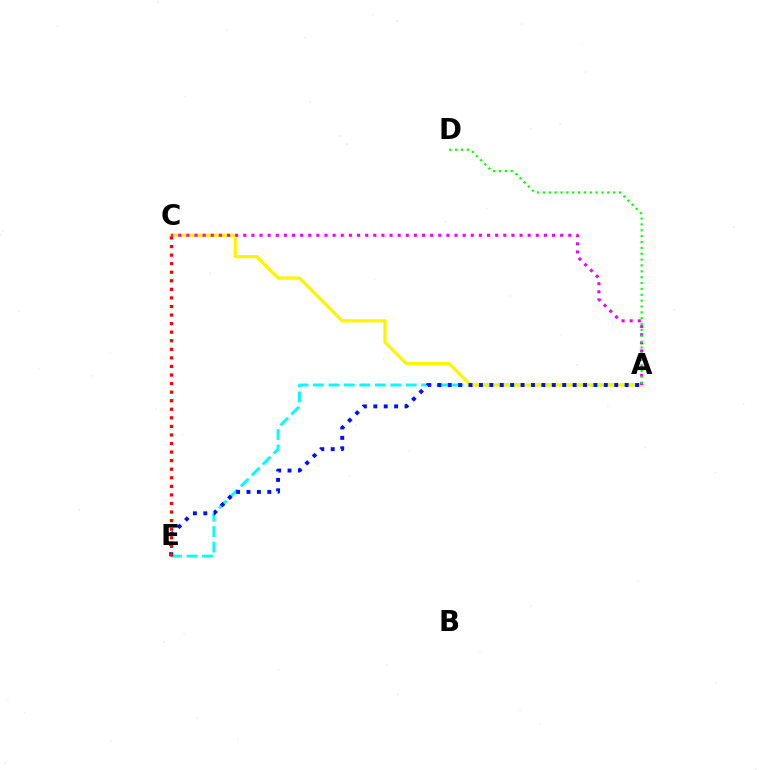{('A', 'E'): [{'color': '#00fff6', 'line_style': 'dashed', 'thickness': 2.1}, {'color': '#0010ff', 'line_style': 'dotted', 'thickness': 2.83}], ('A', 'C'): [{'color': '#fcf500', 'line_style': 'solid', 'thickness': 2.35}, {'color': '#ee00ff', 'line_style': 'dotted', 'thickness': 2.21}], ('C', 'E'): [{'color': '#ff0000', 'line_style': 'dotted', 'thickness': 2.33}], ('A', 'D'): [{'color': '#08ff00', 'line_style': 'dotted', 'thickness': 1.59}]}